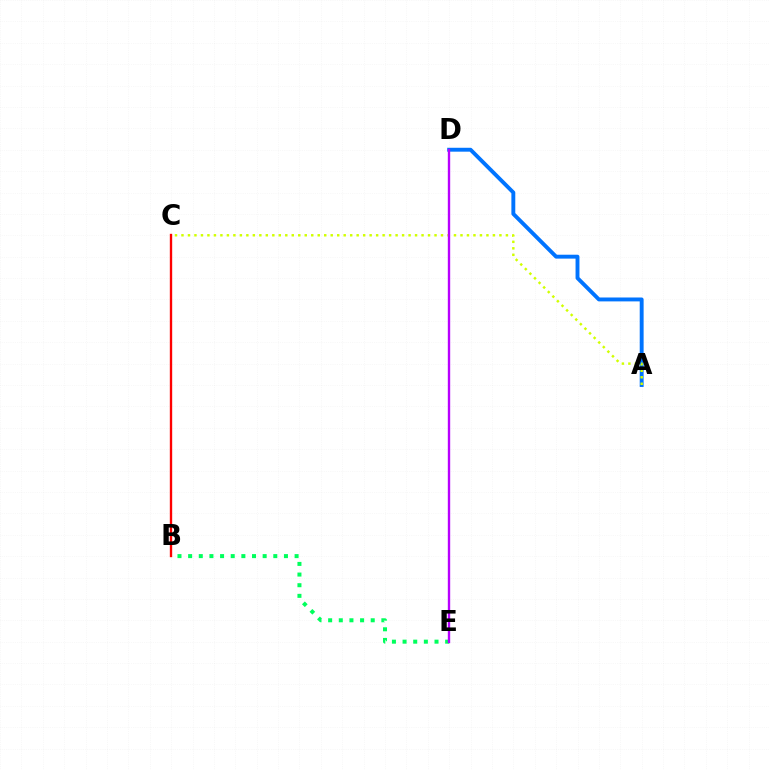{('A', 'D'): [{'color': '#0074ff', 'line_style': 'solid', 'thickness': 2.81}], ('B', 'E'): [{'color': '#00ff5c', 'line_style': 'dotted', 'thickness': 2.89}], ('A', 'C'): [{'color': '#d1ff00', 'line_style': 'dotted', 'thickness': 1.76}], ('B', 'C'): [{'color': '#ff0000', 'line_style': 'solid', 'thickness': 1.7}], ('D', 'E'): [{'color': '#b900ff', 'line_style': 'solid', 'thickness': 1.71}]}